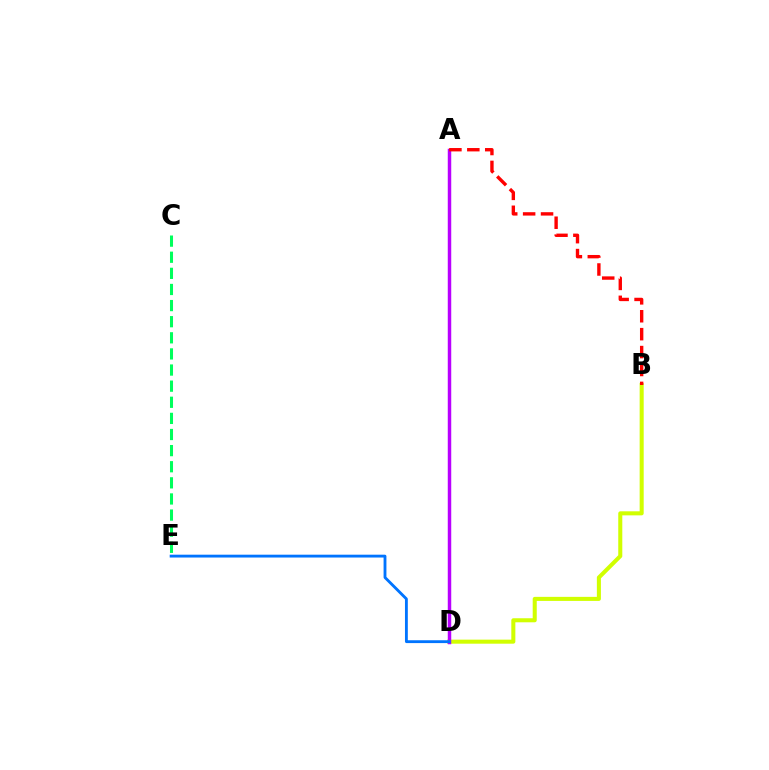{('B', 'D'): [{'color': '#d1ff00', 'line_style': 'solid', 'thickness': 2.91}], ('C', 'E'): [{'color': '#00ff5c', 'line_style': 'dashed', 'thickness': 2.19}], ('A', 'D'): [{'color': '#b900ff', 'line_style': 'solid', 'thickness': 2.49}], ('A', 'B'): [{'color': '#ff0000', 'line_style': 'dashed', 'thickness': 2.43}], ('D', 'E'): [{'color': '#0074ff', 'line_style': 'solid', 'thickness': 2.05}]}